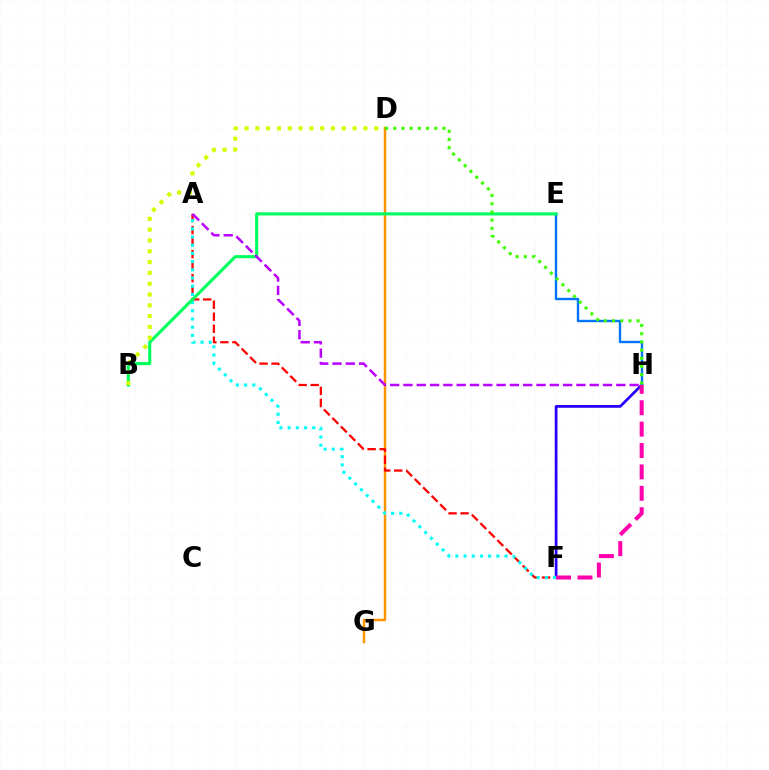{('D', 'G'): [{'color': '#ff9400', 'line_style': 'solid', 'thickness': 1.78}], ('F', 'H'): [{'color': '#2500ff', 'line_style': 'solid', 'thickness': 1.97}, {'color': '#ff00ac', 'line_style': 'dashed', 'thickness': 2.91}], ('A', 'F'): [{'color': '#ff0000', 'line_style': 'dashed', 'thickness': 1.63}, {'color': '#00fff6', 'line_style': 'dotted', 'thickness': 2.23}], ('E', 'H'): [{'color': '#0074ff', 'line_style': 'solid', 'thickness': 1.71}], ('B', 'E'): [{'color': '#00ff5c', 'line_style': 'solid', 'thickness': 2.23}], ('B', 'D'): [{'color': '#d1ff00', 'line_style': 'dotted', 'thickness': 2.94}], ('A', 'H'): [{'color': '#b900ff', 'line_style': 'dashed', 'thickness': 1.81}], ('D', 'H'): [{'color': '#3dff00', 'line_style': 'dotted', 'thickness': 2.23}]}